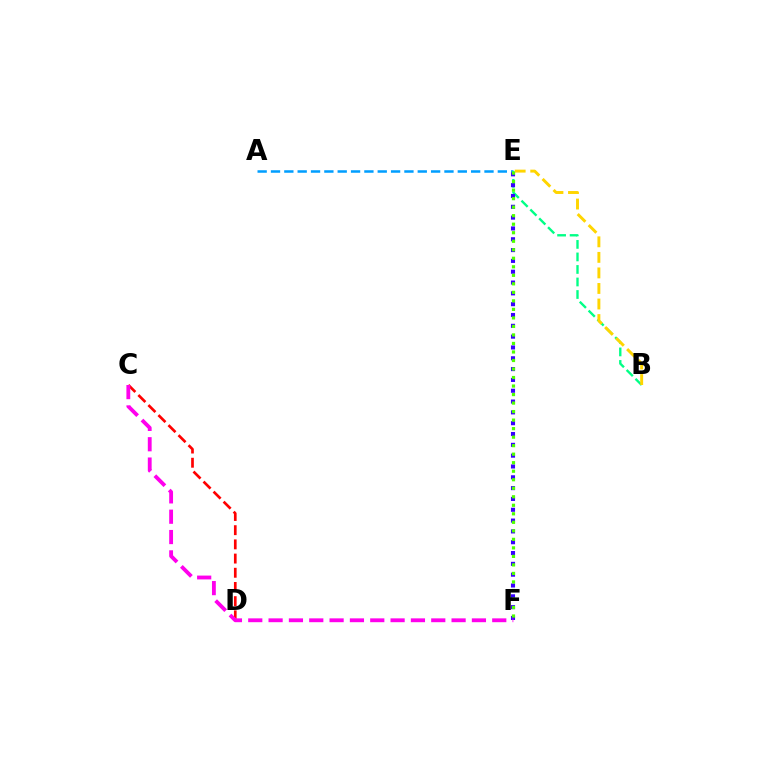{('C', 'D'): [{'color': '#ff0000', 'line_style': 'dashed', 'thickness': 1.93}], ('A', 'E'): [{'color': '#009eff', 'line_style': 'dashed', 'thickness': 1.81}], ('B', 'E'): [{'color': '#00ff86', 'line_style': 'dashed', 'thickness': 1.7}, {'color': '#ffd500', 'line_style': 'dashed', 'thickness': 2.11}], ('E', 'F'): [{'color': '#3700ff', 'line_style': 'dotted', 'thickness': 2.94}, {'color': '#4fff00', 'line_style': 'dotted', 'thickness': 2.31}], ('C', 'F'): [{'color': '#ff00ed', 'line_style': 'dashed', 'thickness': 2.76}]}